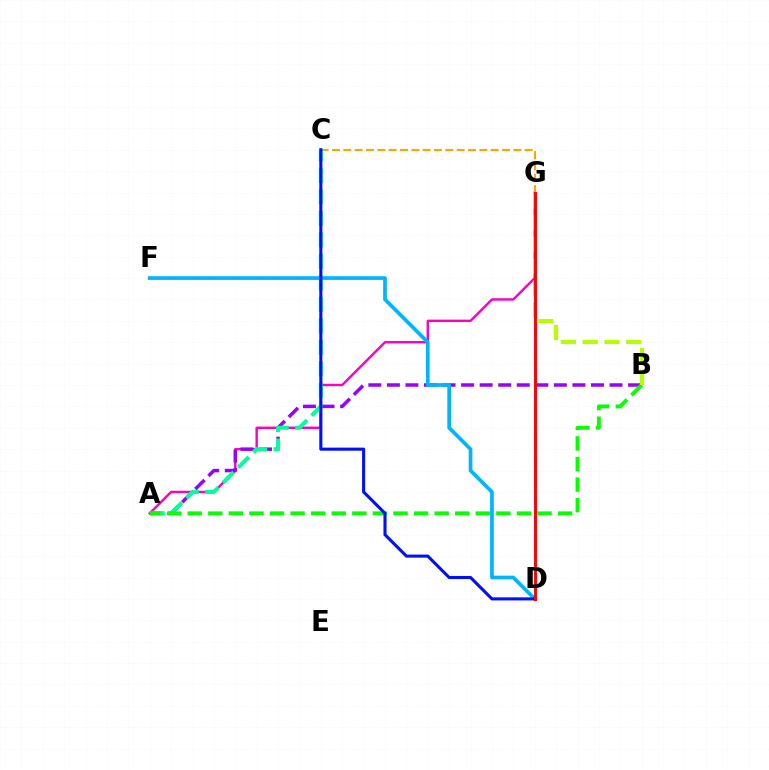{('A', 'G'): [{'color': '#ff00bd', 'line_style': 'solid', 'thickness': 1.74}], ('C', 'G'): [{'color': '#ffa500', 'line_style': 'dashed', 'thickness': 1.54}], ('A', 'B'): [{'color': '#9b00ff', 'line_style': 'dashed', 'thickness': 2.52}, {'color': '#08ff00', 'line_style': 'dashed', 'thickness': 2.8}], ('A', 'C'): [{'color': '#00ff9d', 'line_style': 'dashed', 'thickness': 2.92}], ('B', 'G'): [{'color': '#b3ff00', 'line_style': 'dashed', 'thickness': 2.96}], ('D', 'F'): [{'color': '#00b5ff', 'line_style': 'solid', 'thickness': 2.66}], ('C', 'D'): [{'color': '#0010ff', 'line_style': 'solid', 'thickness': 2.21}], ('D', 'G'): [{'color': '#ff0000', 'line_style': 'solid', 'thickness': 2.11}]}